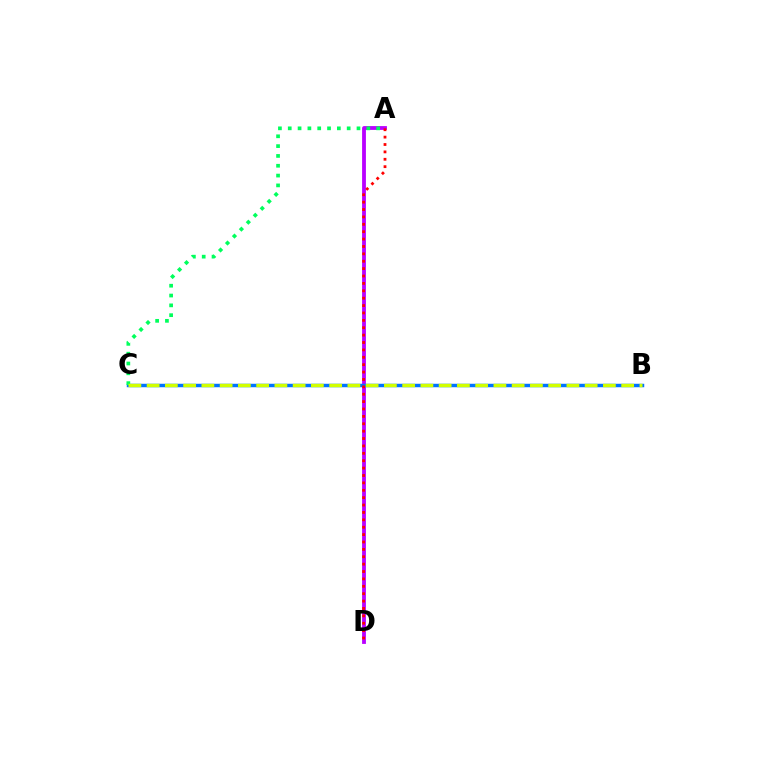{('A', 'D'): [{'color': '#b900ff', 'line_style': 'solid', 'thickness': 2.74}, {'color': '#ff0000', 'line_style': 'dotted', 'thickness': 2.01}], ('B', 'C'): [{'color': '#0074ff', 'line_style': 'solid', 'thickness': 2.49}, {'color': '#d1ff00', 'line_style': 'dashed', 'thickness': 2.48}], ('A', 'C'): [{'color': '#00ff5c', 'line_style': 'dotted', 'thickness': 2.67}]}